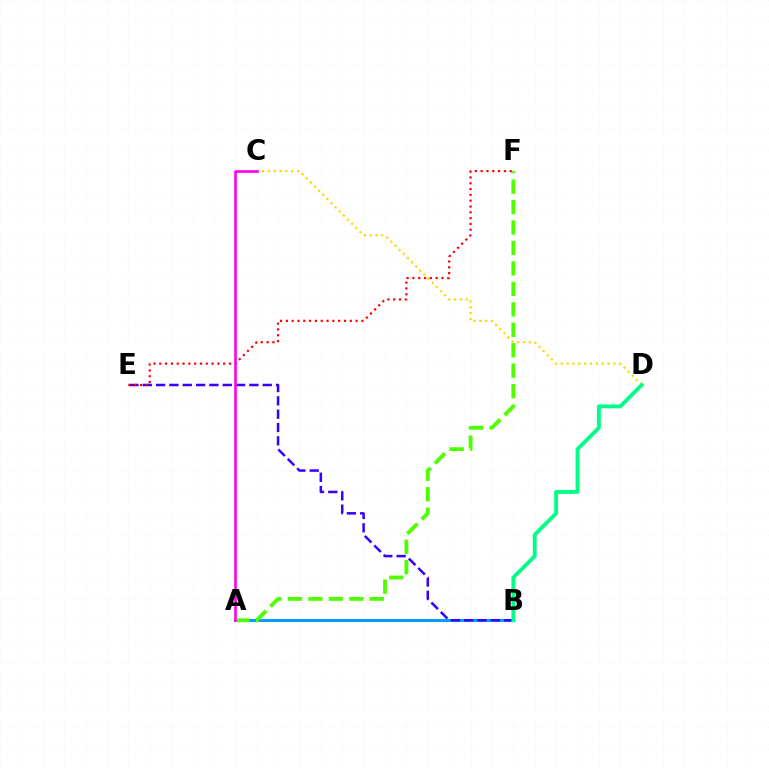{('A', 'B'): [{'color': '#009eff', 'line_style': 'solid', 'thickness': 2.17}], ('B', 'E'): [{'color': '#3700ff', 'line_style': 'dashed', 'thickness': 1.81}], ('C', 'D'): [{'color': '#ffd500', 'line_style': 'dotted', 'thickness': 1.59}], ('A', 'F'): [{'color': '#4fff00', 'line_style': 'dashed', 'thickness': 2.78}], ('E', 'F'): [{'color': '#ff0000', 'line_style': 'dotted', 'thickness': 1.58}], ('B', 'D'): [{'color': '#00ff86', 'line_style': 'solid', 'thickness': 2.78}], ('A', 'C'): [{'color': '#ff00ed', 'line_style': 'solid', 'thickness': 1.88}]}